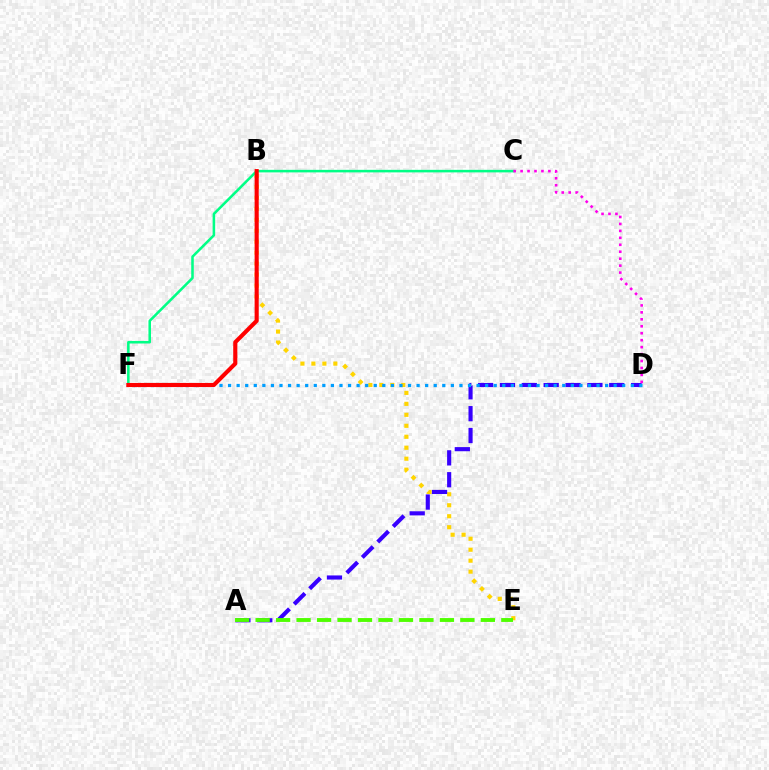{('B', 'E'): [{'color': '#ffd500', 'line_style': 'dotted', 'thickness': 2.98}], ('C', 'F'): [{'color': '#00ff86', 'line_style': 'solid', 'thickness': 1.84}], ('A', 'D'): [{'color': '#3700ff', 'line_style': 'dashed', 'thickness': 2.97}], ('A', 'E'): [{'color': '#4fff00', 'line_style': 'dashed', 'thickness': 2.78}], ('D', 'F'): [{'color': '#009eff', 'line_style': 'dotted', 'thickness': 2.33}], ('B', 'F'): [{'color': '#ff0000', 'line_style': 'solid', 'thickness': 2.96}], ('C', 'D'): [{'color': '#ff00ed', 'line_style': 'dotted', 'thickness': 1.89}]}